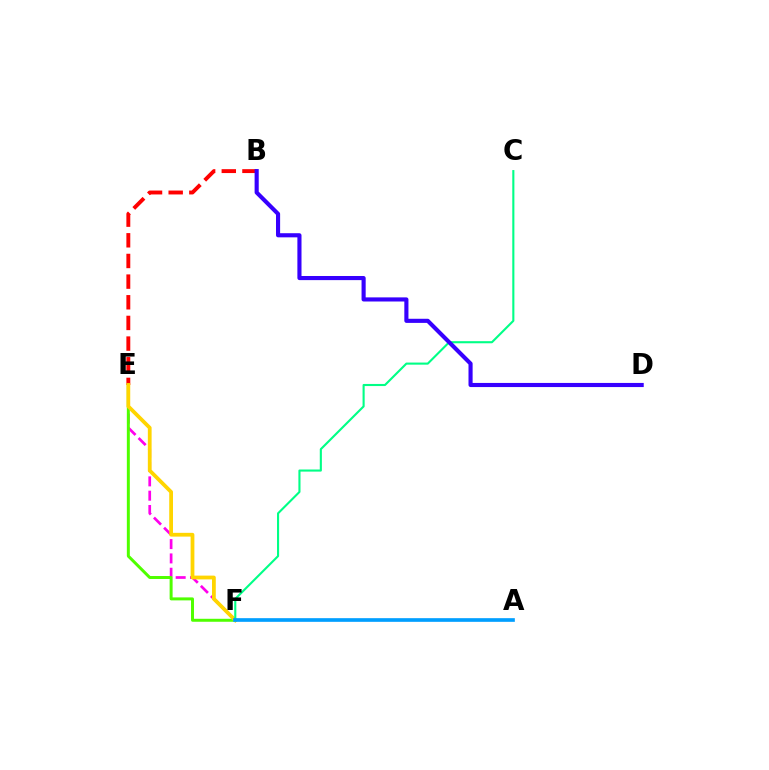{('B', 'E'): [{'color': '#ff0000', 'line_style': 'dashed', 'thickness': 2.81}], ('E', 'F'): [{'color': '#ff00ed', 'line_style': 'dashed', 'thickness': 1.95}, {'color': '#4fff00', 'line_style': 'solid', 'thickness': 2.14}, {'color': '#ffd500', 'line_style': 'solid', 'thickness': 2.72}], ('C', 'F'): [{'color': '#00ff86', 'line_style': 'solid', 'thickness': 1.52}], ('A', 'F'): [{'color': '#009eff', 'line_style': 'solid', 'thickness': 2.64}], ('B', 'D'): [{'color': '#3700ff', 'line_style': 'solid', 'thickness': 2.97}]}